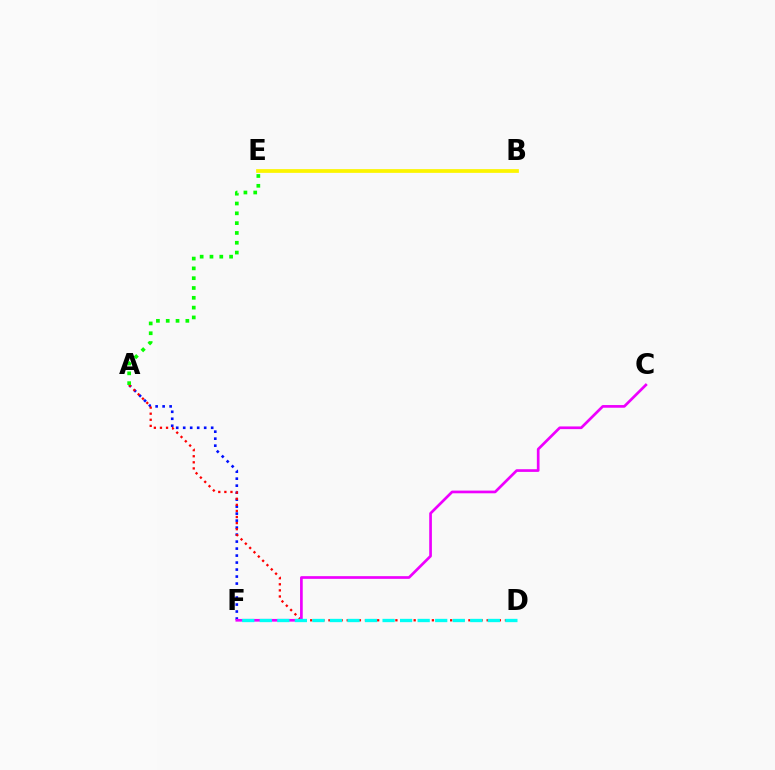{('A', 'F'): [{'color': '#0010ff', 'line_style': 'dotted', 'thickness': 1.9}], ('B', 'E'): [{'color': '#fcf500', 'line_style': 'solid', 'thickness': 2.69}], ('A', 'D'): [{'color': '#ff0000', 'line_style': 'dotted', 'thickness': 1.65}], ('C', 'F'): [{'color': '#ee00ff', 'line_style': 'solid', 'thickness': 1.94}], ('D', 'F'): [{'color': '#00fff6', 'line_style': 'dashed', 'thickness': 2.38}], ('A', 'E'): [{'color': '#08ff00', 'line_style': 'dotted', 'thickness': 2.67}]}